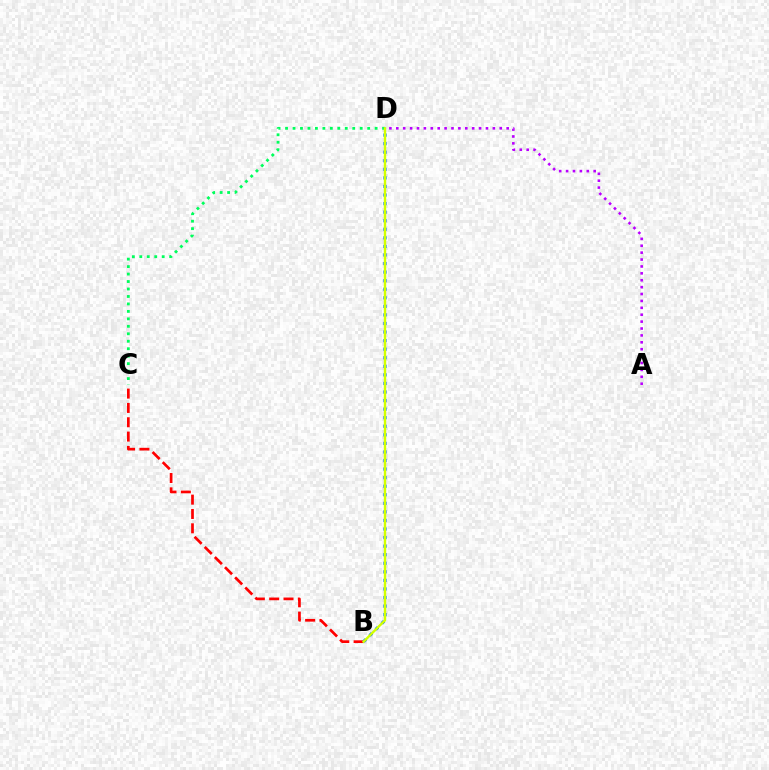{('B', 'C'): [{'color': '#ff0000', 'line_style': 'dashed', 'thickness': 1.95}], ('A', 'D'): [{'color': '#b900ff', 'line_style': 'dotted', 'thickness': 1.87}], ('B', 'D'): [{'color': '#0074ff', 'line_style': 'dotted', 'thickness': 2.33}, {'color': '#d1ff00', 'line_style': 'solid', 'thickness': 1.72}], ('C', 'D'): [{'color': '#00ff5c', 'line_style': 'dotted', 'thickness': 2.03}]}